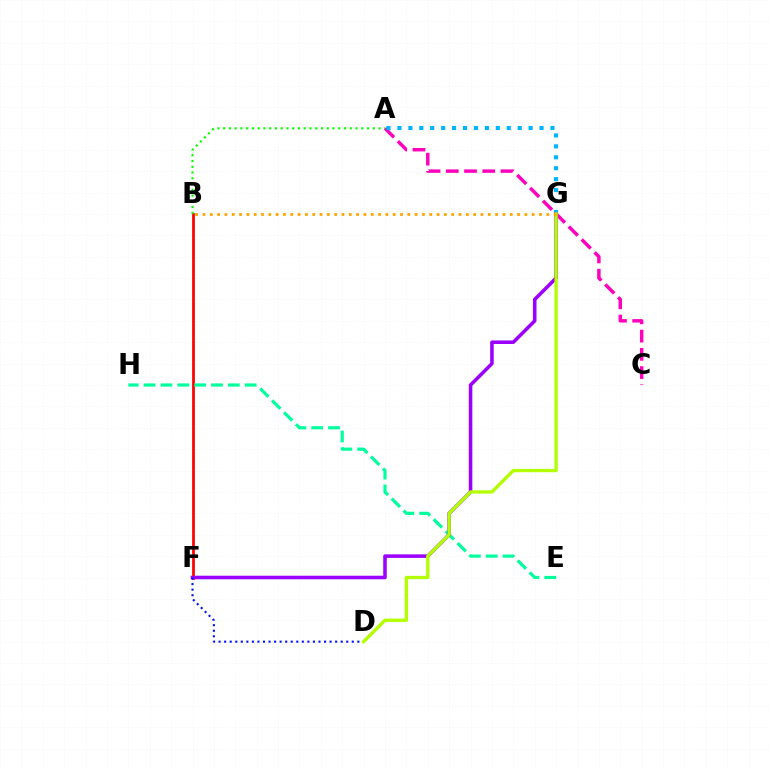{('A', 'C'): [{'color': '#ff00bd', 'line_style': 'dashed', 'thickness': 2.48}], ('B', 'F'): [{'color': '#ff0000', 'line_style': 'solid', 'thickness': 1.98}], ('E', 'H'): [{'color': '#00ff9d', 'line_style': 'dashed', 'thickness': 2.29}], ('A', 'B'): [{'color': '#08ff00', 'line_style': 'dotted', 'thickness': 1.56}], ('A', 'G'): [{'color': '#00b5ff', 'line_style': 'dotted', 'thickness': 2.97}], ('F', 'G'): [{'color': '#9b00ff', 'line_style': 'solid', 'thickness': 2.56}], ('D', 'F'): [{'color': '#0010ff', 'line_style': 'dotted', 'thickness': 1.51}], ('D', 'G'): [{'color': '#b3ff00', 'line_style': 'solid', 'thickness': 2.38}], ('B', 'G'): [{'color': '#ffa500', 'line_style': 'dotted', 'thickness': 1.99}]}